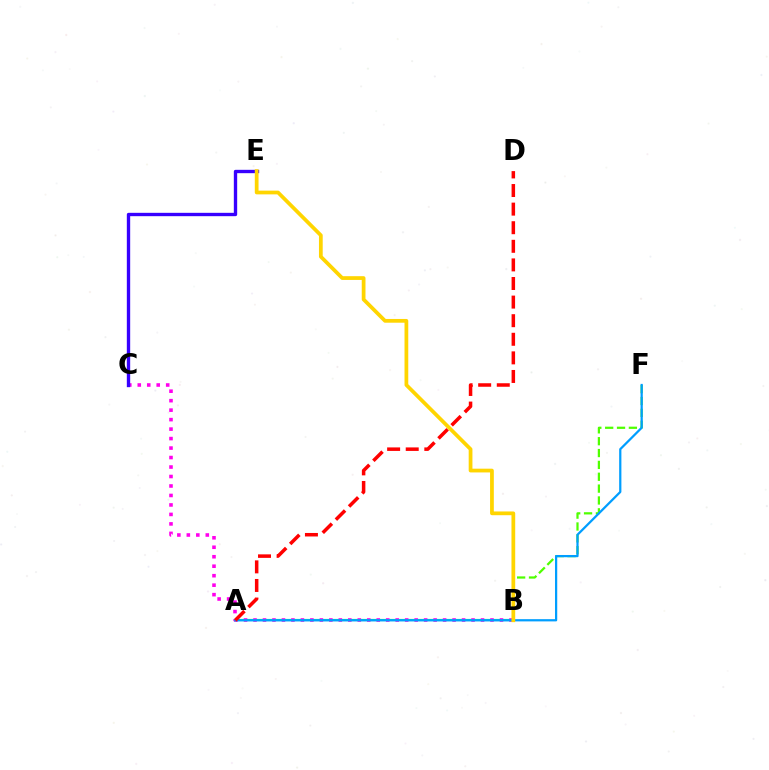{('A', 'B'): [{'color': '#00ff86', 'line_style': 'solid', 'thickness': 1.57}], ('B', 'F'): [{'color': '#4fff00', 'line_style': 'dashed', 'thickness': 1.61}], ('B', 'C'): [{'color': '#ff00ed', 'line_style': 'dotted', 'thickness': 2.58}], ('C', 'E'): [{'color': '#3700ff', 'line_style': 'solid', 'thickness': 2.41}], ('A', 'F'): [{'color': '#009eff', 'line_style': 'solid', 'thickness': 1.61}], ('B', 'E'): [{'color': '#ffd500', 'line_style': 'solid', 'thickness': 2.7}], ('A', 'D'): [{'color': '#ff0000', 'line_style': 'dashed', 'thickness': 2.53}]}